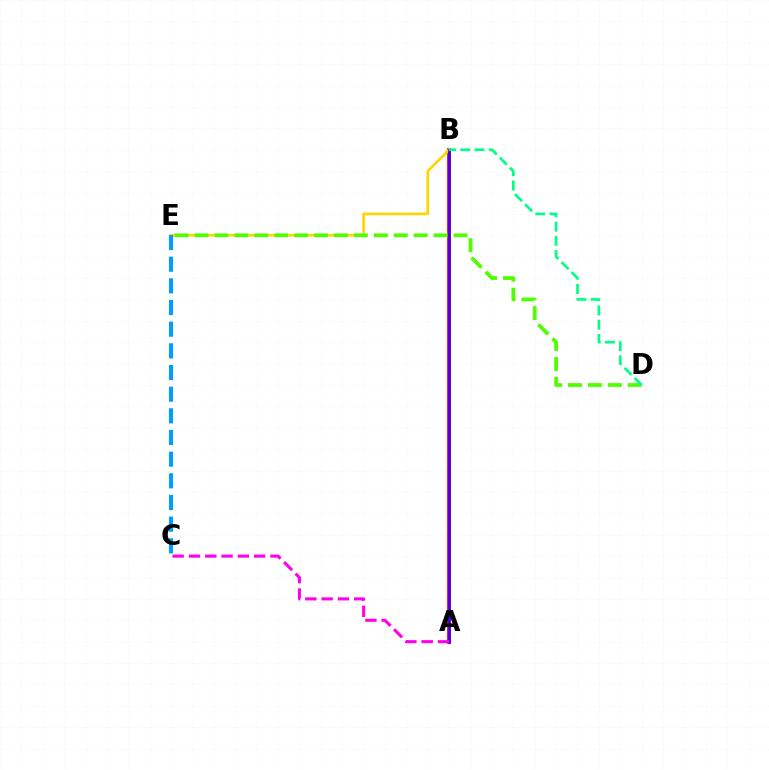{('A', 'B'): [{'color': '#ff0000', 'line_style': 'solid', 'thickness': 2.71}, {'color': '#3700ff', 'line_style': 'solid', 'thickness': 1.84}], ('B', 'E'): [{'color': '#ffd500', 'line_style': 'solid', 'thickness': 1.92}], ('D', 'E'): [{'color': '#4fff00', 'line_style': 'dashed', 'thickness': 2.71}], ('A', 'C'): [{'color': '#ff00ed', 'line_style': 'dashed', 'thickness': 2.21}], ('B', 'D'): [{'color': '#00ff86', 'line_style': 'dashed', 'thickness': 1.94}], ('C', 'E'): [{'color': '#009eff', 'line_style': 'dashed', 'thickness': 2.94}]}